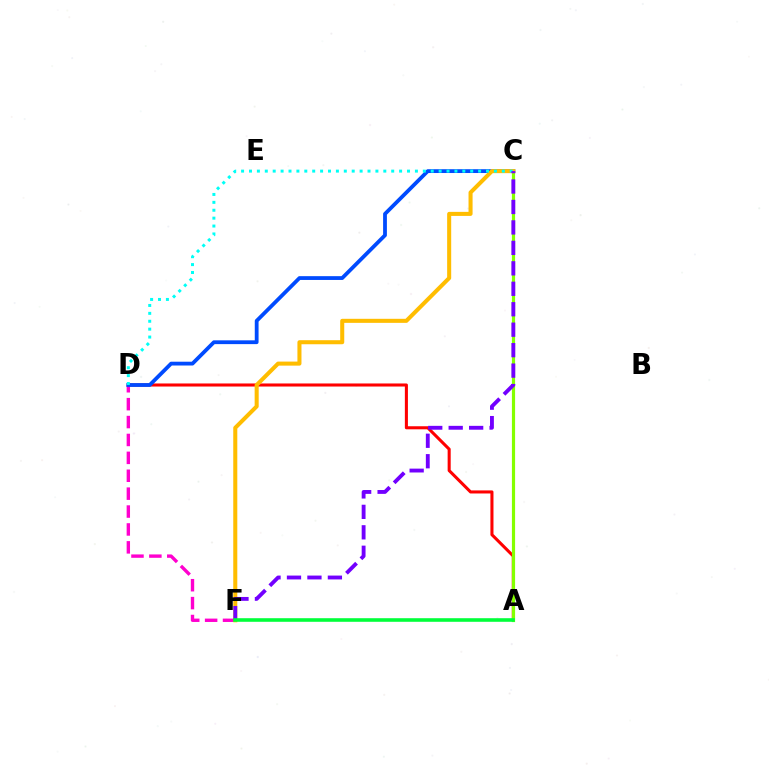{('A', 'D'): [{'color': '#ff0000', 'line_style': 'solid', 'thickness': 2.2}], ('D', 'F'): [{'color': '#ff00cf', 'line_style': 'dashed', 'thickness': 2.43}], ('C', 'D'): [{'color': '#004bff', 'line_style': 'solid', 'thickness': 2.73}, {'color': '#00fff6', 'line_style': 'dotted', 'thickness': 2.15}], ('A', 'C'): [{'color': '#84ff00', 'line_style': 'solid', 'thickness': 2.29}], ('C', 'F'): [{'color': '#ffbd00', 'line_style': 'solid', 'thickness': 2.91}, {'color': '#7200ff', 'line_style': 'dashed', 'thickness': 2.78}], ('A', 'F'): [{'color': '#00ff39', 'line_style': 'solid', 'thickness': 2.58}]}